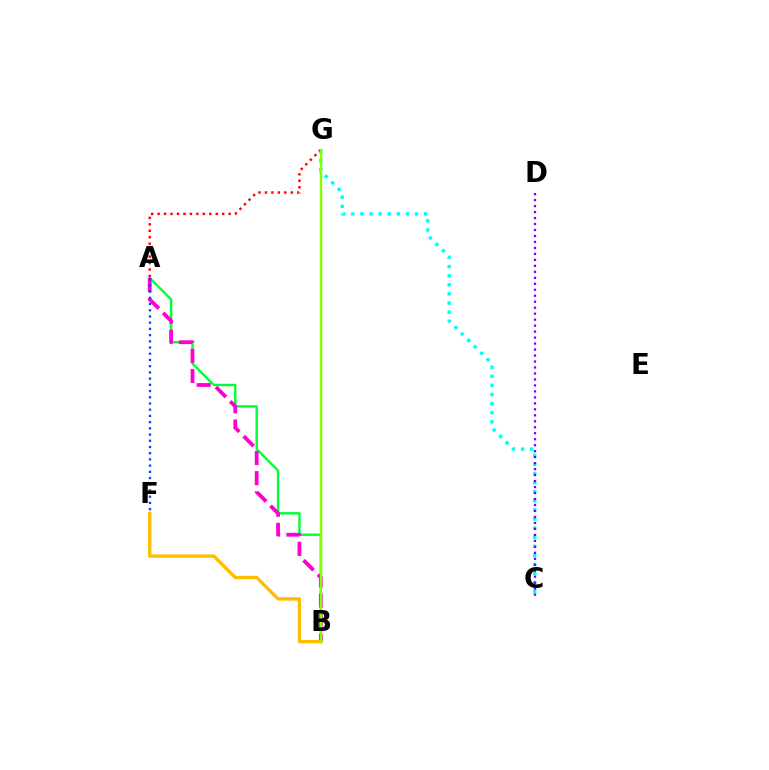{('A', 'B'): [{'color': '#00ff39', 'line_style': 'solid', 'thickness': 1.73}, {'color': '#ff00cf', 'line_style': 'dashed', 'thickness': 2.74}], ('B', 'F'): [{'color': '#ffbd00', 'line_style': 'solid', 'thickness': 2.42}], ('C', 'G'): [{'color': '#00fff6', 'line_style': 'dotted', 'thickness': 2.47}], ('A', 'G'): [{'color': '#ff0000', 'line_style': 'dotted', 'thickness': 1.75}], ('B', 'G'): [{'color': '#84ff00', 'line_style': 'solid', 'thickness': 1.77}], ('C', 'D'): [{'color': '#7200ff', 'line_style': 'dotted', 'thickness': 1.62}], ('A', 'F'): [{'color': '#004bff', 'line_style': 'dotted', 'thickness': 1.69}]}